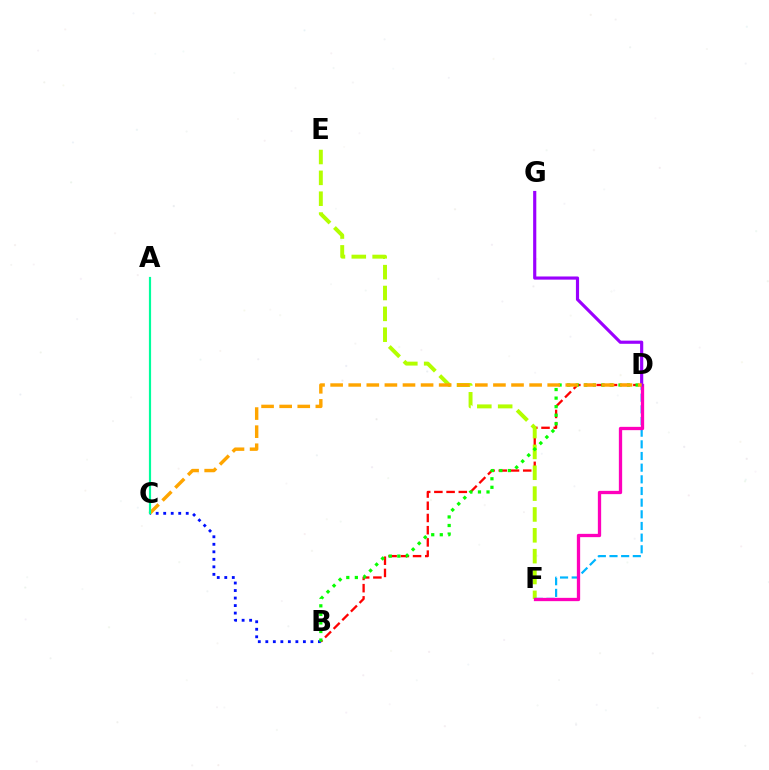{('B', 'D'): [{'color': '#ff0000', 'line_style': 'dashed', 'thickness': 1.66}, {'color': '#08ff00', 'line_style': 'dotted', 'thickness': 2.32}], ('B', 'C'): [{'color': '#0010ff', 'line_style': 'dotted', 'thickness': 2.04}], ('E', 'F'): [{'color': '#b3ff00', 'line_style': 'dashed', 'thickness': 2.83}], ('D', 'F'): [{'color': '#00b5ff', 'line_style': 'dashed', 'thickness': 1.58}, {'color': '#ff00bd', 'line_style': 'solid', 'thickness': 2.37}], ('D', 'G'): [{'color': '#9b00ff', 'line_style': 'solid', 'thickness': 2.27}], ('C', 'D'): [{'color': '#ffa500', 'line_style': 'dashed', 'thickness': 2.46}], ('A', 'C'): [{'color': '#00ff9d', 'line_style': 'solid', 'thickness': 1.57}]}